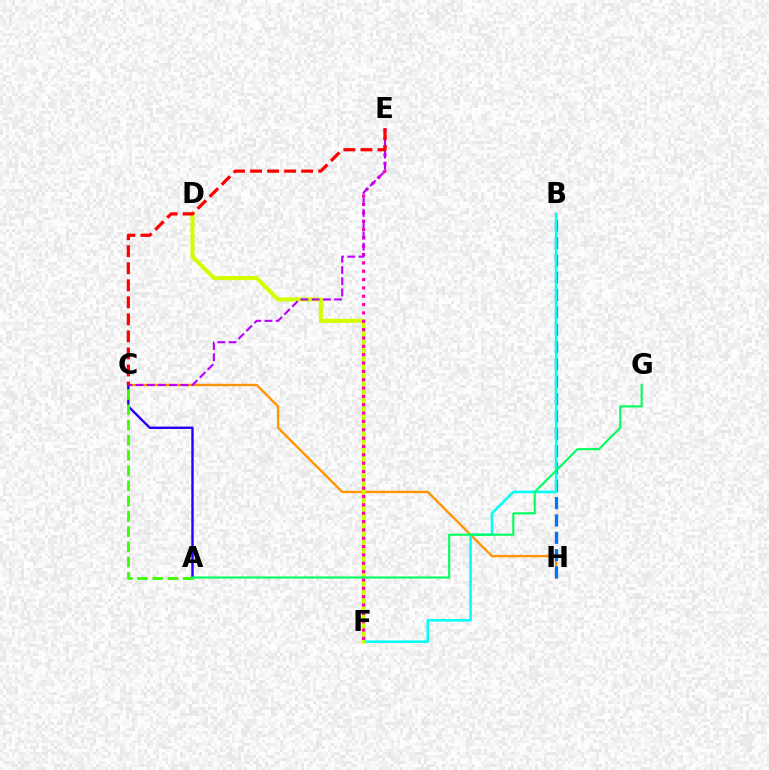{('C', 'H'): [{'color': '#ff9400', 'line_style': 'solid', 'thickness': 1.7}], ('B', 'H'): [{'color': '#0074ff', 'line_style': 'dashed', 'thickness': 2.35}], ('A', 'C'): [{'color': '#2500ff', 'line_style': 'solid', 'thickness': 1.73}, {'color': '#3dff00', 'line_style': 'dashed', 'thickness': 2.07}], ('B', 'F'): [{'color': '#00fff6', 'line_style': 'solid', 'thickness': 1.83}], ('D', 'F'): [{'color': '#d1ff00', 'line_style': 'solid', 'thickness': 2.92}], ('E', 'F'): [{'color': '#ff00ac', 'line_style': 'dotted', 'thickness': 2.27}], ('C', 'E'): [{'color': '#b900ff', 'line_style': 'dashed', 'thickness': 1.52}, {'color': '#ff0000', 'line_style': 'dashed', 'thickness': 2.31}], ('A', 'G'): [{'color': '#00ff5c', 'line_style': 'solid', 'thickness': 1.51}]}